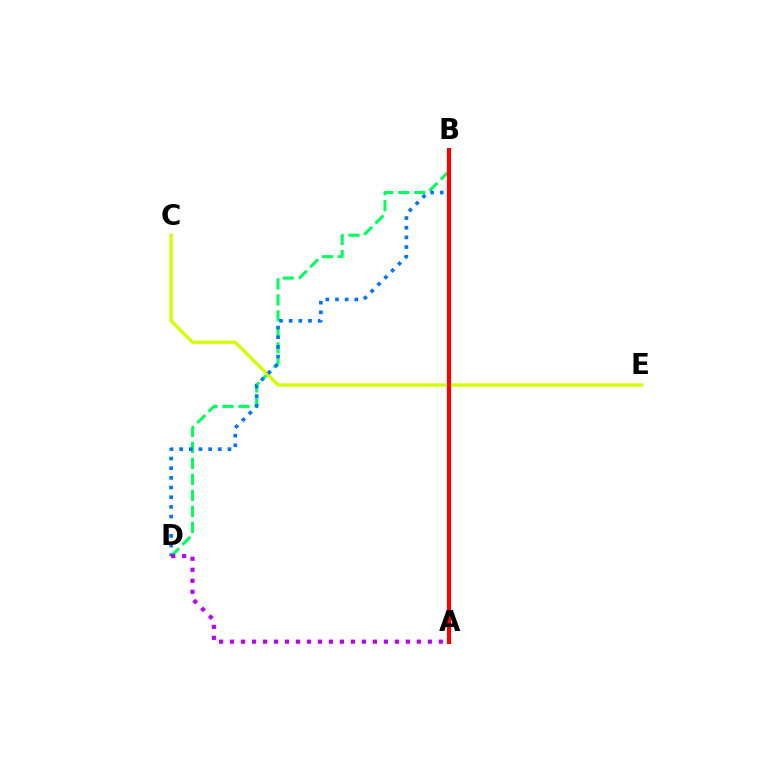{('B', 'D'): [{'color': '#00ff5c', 'line_style': 'dashed', 'thickness': 2.17}, {'color': '#0074ff', 'line_style': 'dotted', 'thickness': 2.63}], ('C', 'E'): [{'color': '#d1ff00', 'line_style': 'solid', 'thickness': 2.39}], ('A', 'B'): [{'color': '#ff0000', 'line_style': 'solid', 'thickness': 2.98}], ('A', 'D'): [{'color': '#b900ff', 'line_style': 'dotted', 'thickness': 2.99}]}